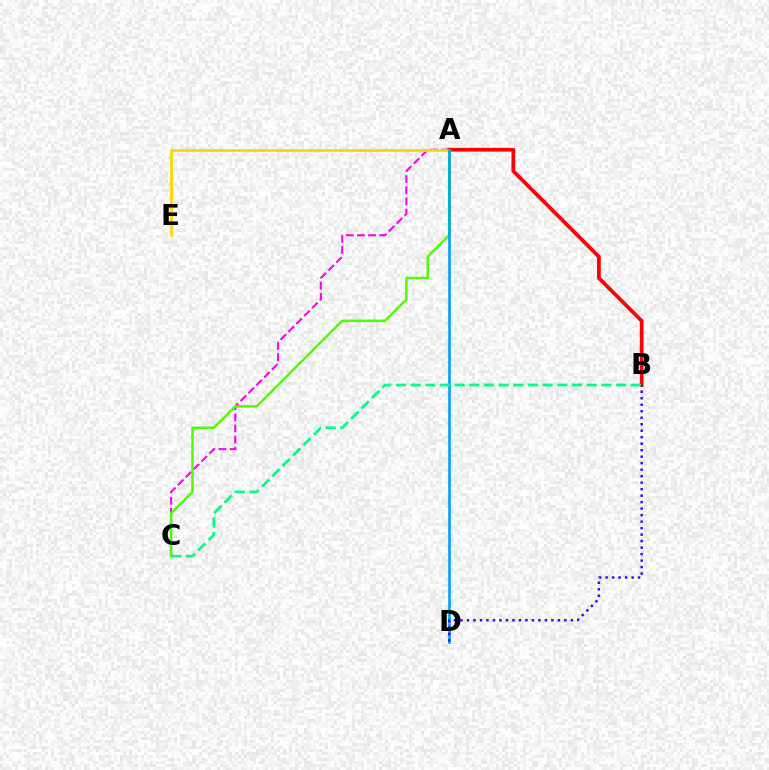{('A', 'C'): [{'color': '#ff00ed', 'line_style': 'dashed', 'thickness': 1.51}, {'color': '#4fff00', 'line_style': 'solid', 'thickness': 1.79}], ('A', 'B'): [{'color': '#ff0000', 'line_style': 'solid', 'thickness': 2.7}], ('A', 'E'): [{'color': '#ffd500', 'line_style': 'solid', 'thickness': 1.97}], ('A', 'D'): [{'color': '#009eff', 'line_style': 'solid', 'thickness': 1.88}], ('B', 'D'): [{'color': '#3700ff', 'line_style': 'dotted', 'thickness': 1.76}], ('B', 'C'): [{'color': '#00ff86', 'line_style': 'dashed', 'thickness': 1.99}]}